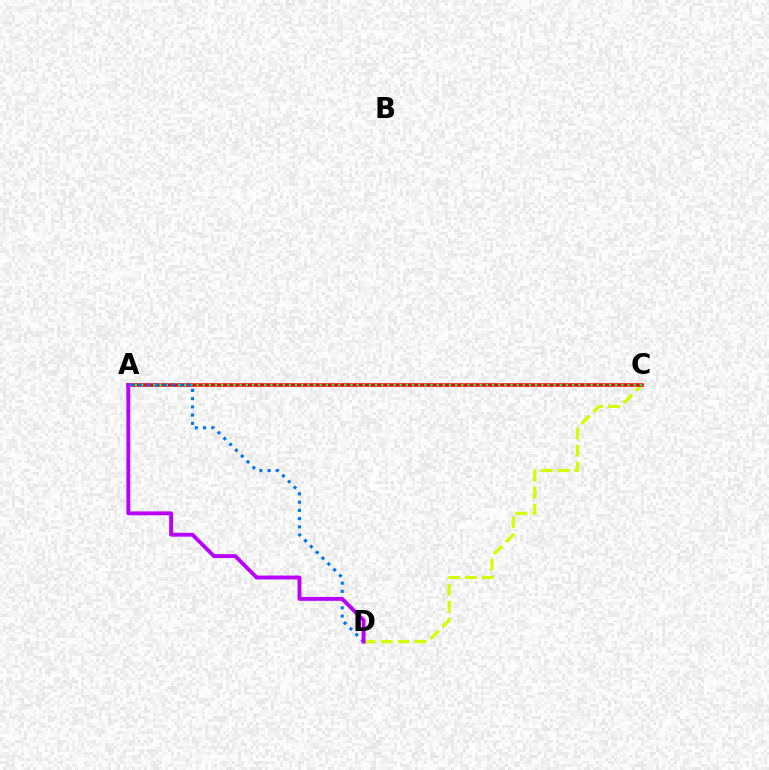{('C', 'D'): [{'color': '#d1ff00', 'line_style': 'dashed', 'thickness': 2.31}], ('A', 'C'): [{'color': '#ff0000', 'line_style': 'solid', 'thickness': 2.56}, {'color': '#00ff5c', 'line_style': 'dotted', 'thickness': 1.67}], ('A', 'D'): [{'color': '#0074ff', 'line_style': 'dotted', 'thickness': 2.24}, {'color': '#b900ff', 'line_style': 'solid', 'thickness': 2.79}]}